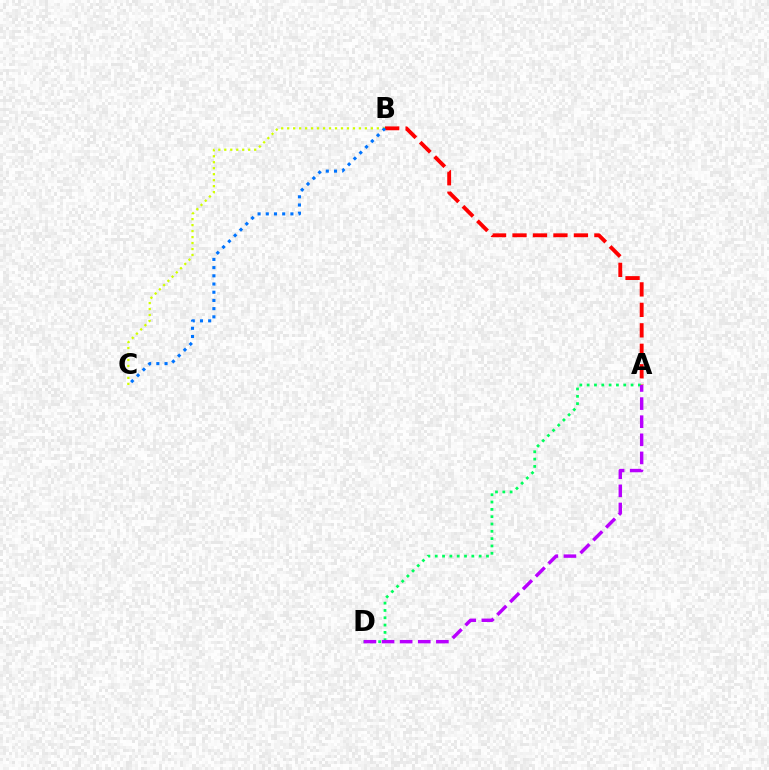{('A', 'B'): [{'color': '#ff0000', 'line_style': 'dashed', 'thickness': 2.78}], ('A', 'D'): [{'color': '#00ff5c', 'line_style': 'dotted', 'thickness': 1.99}, {'color': '#b900ff', 'line_style': 'dashed', 'thickness': 2.46}], ('B', 'C'): [{'color': '#d1ff00', 'line_style': 'dotted', 'thickness': 1.62}, {'color': '#0074ff', 'line_style': 'dotted', 'thickness': 2.23}]}